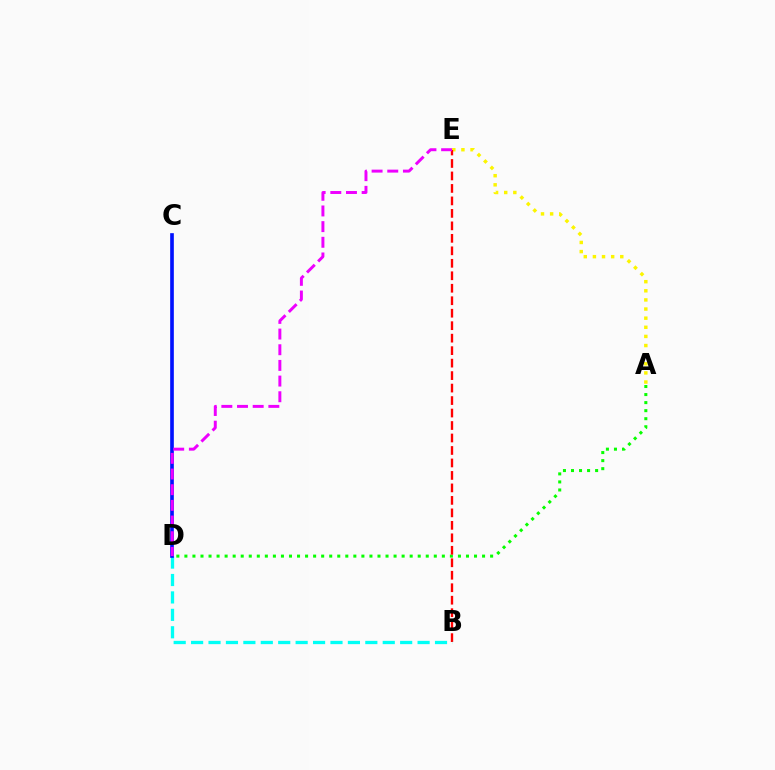{('A', 'E'): [{'color': '#fcf500', 'line_style': 'dotted', 'thickness': 2.48}], ('A', 'D'): [{'color': '#08ff00', 'line_style': 'dotted', 'thickness': 2.19}], ('B', 'E'): [{'color': '#ff0000', 'line_style': 'dashed', 'thickness': 1.7}], ('B', 'D'): [{'color': '#00fff6', 'line_style': 'dashed', 'thickness': 2.37}], ('C', 'D'): [{'color': '#0010ff', 'line_style': 'solid', 'thickness': 2.63}], ('D', 'E'): [{'color': '#ee00ff', 'line_style': 'dashed', 'thickness': 2.13}]}